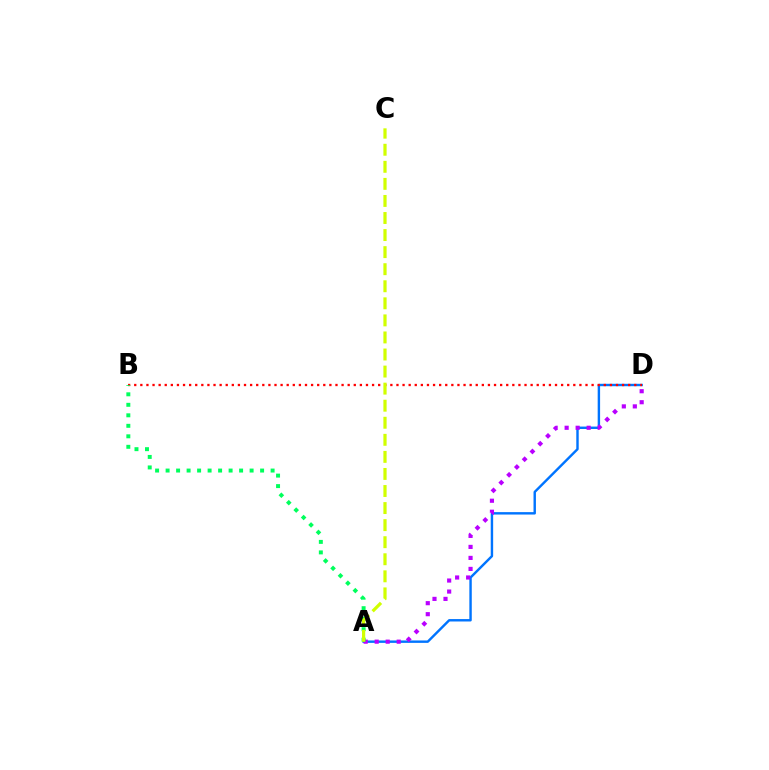{('A', 'D'): [{'color': '#0074ff', 'line_style': 'solid', 'thickness': 1.74}, {'color': '#b900ff', 'line_style': 'dotted', 'thickness': 2.99}], ('B', 'D'): [{'color': '#ff0000', 'line_style': 'dotted', 'thickness': 1.66}], ('A', 'B'): [{'color': '#00ff5c', 'line_style': 'dotted', 'thickness': 2.85}], ('A', 'C'): [{'color': '#d1ff00', 'line_style': 'dashed', 'thickness': 2.32}]}